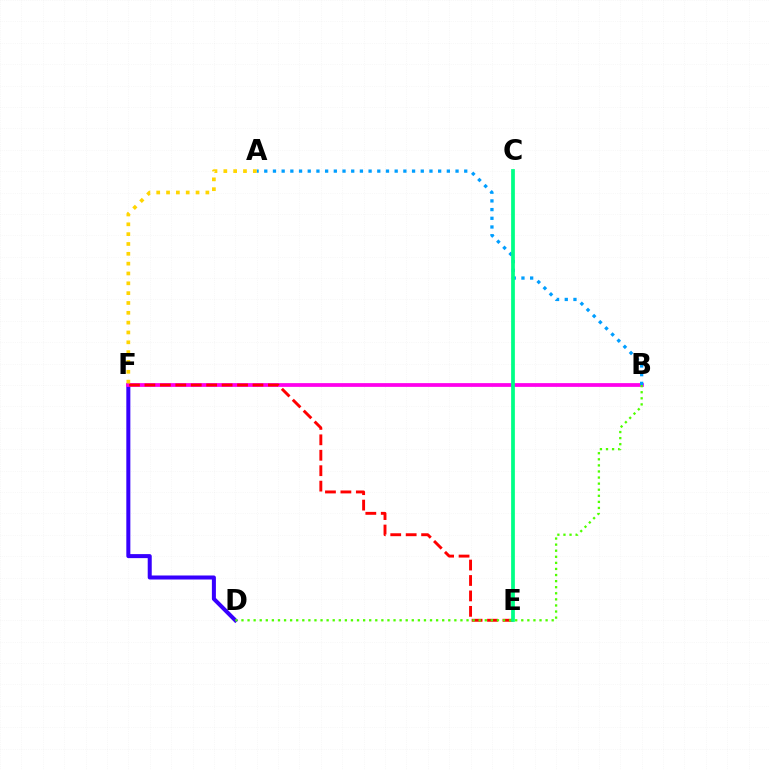{('D', 'F'): [{'color': '#3700ff', 'line_style': 'solid', 'thickness': 2.9}], ('B', 'F'): [{'color': '#ff00ed', 'line_style': 'solid', 'thickness': 2.7}], ('A', 'B'): [{'color': '#009eff', 'line_style': 'dotted', 'thickness': 2.36}], ('E', 'F'): [{'color': '#ff0000', 'line_style': 'dashed', 'thickness': 2.1}], ('A', 'F'): [{'color': '#ffd500', 'line_style': 'dotted', 'thickness': 2.67}], ('B', 'D'): [{'color': '#4fff00', 'line_style': 'dotted', 'thickness': 1.65}], ('C', 'E'): [{'color': '#00ff86', 'line_style': 'solid', 'thickness': 2.7}]}